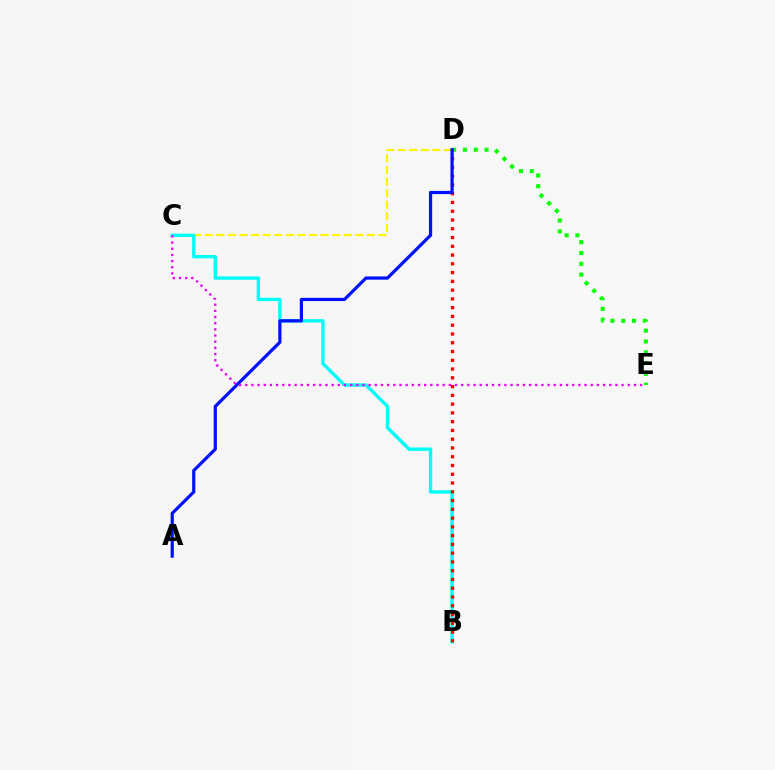{('C', 'D'): [{'color': '#fcf500', 'line_style': 'dashed', 'thickness': 1.57}], ('D', 'E'): [{'color': '#08ff00', 'line_style': 'dotted', 'thickness': 2.94}], ('B', 'C'): [{'color': '#00fff6', 'line_style': 'solid', 'thickness': 2.43}], ('B', 'D'): [{'color': '#ff0000', 'line_style': 'dotted', 'thickness': 2.38}], ('A', 'D'): [{'color': '#0010ff', 'line_style': 'solid', 'thickness': 2.31}], ('C', 'E'): [{'color': '#ee00ff', 'line_style': 'dotted', 'thickness': 1.68}]}